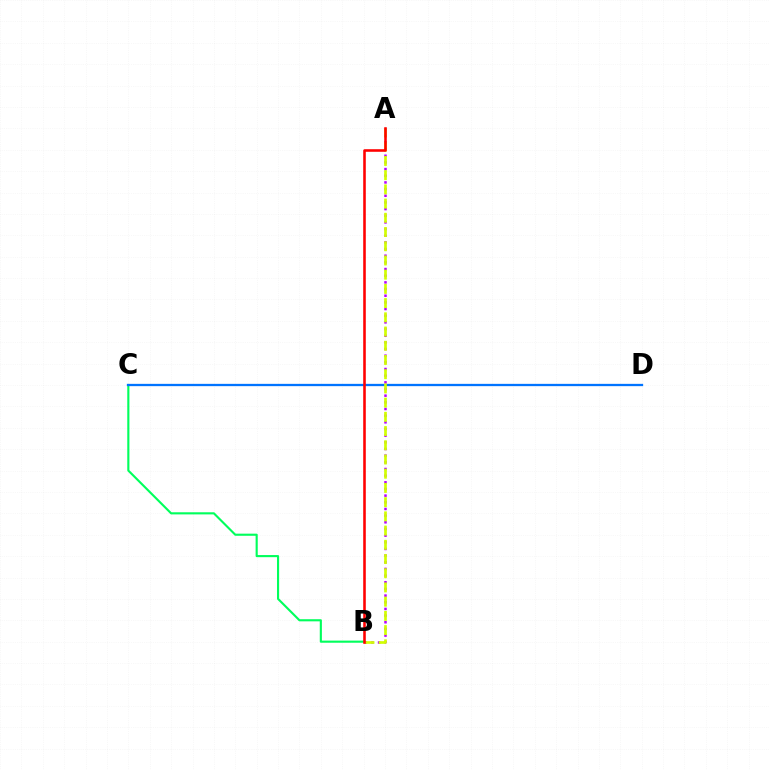{('B', 'C'): [{'color': '#00ff5c', 'line_style': 'solid', 'thickness': 1.53}], ('C', 'D'): [{'color': '#0074ff', 'line_style': 'solid', 'thickness': 1.65}], ('A', 'B'): [{'color': '#b900ff', 'line_style': 'dotted', 'thickness': 1.81}, {'color': '#d1ff00', 'line_style': 'dashed', 'thickness': 1.93}, {'color': '#ff0000', 'line_style': 'solid', 'thickness': 1.86}]}